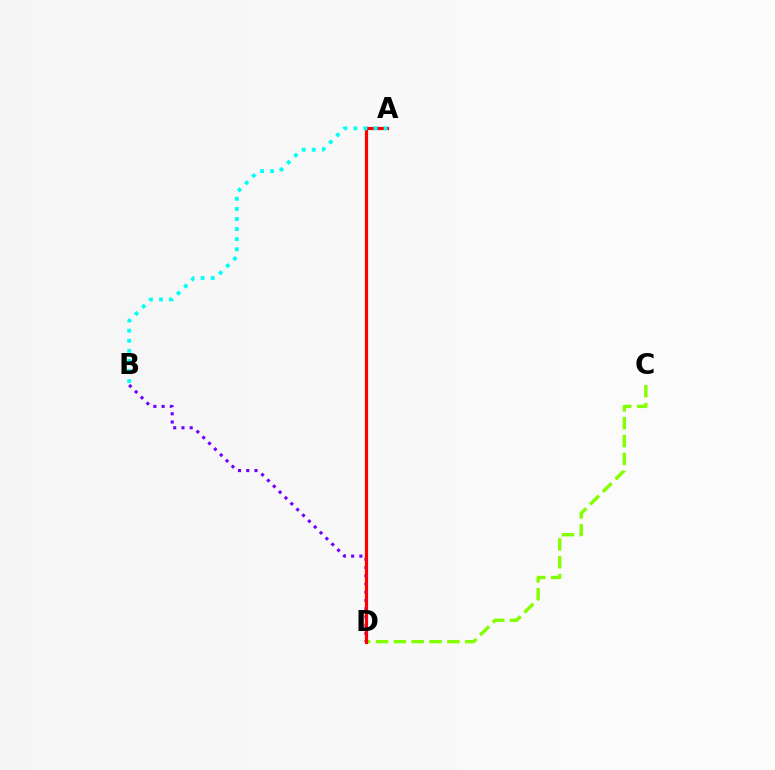{('B', 'D'): [{'color': '#7200ff', 'line_style': 'dotted', 'thickness': 2.24}], ('C', 'D'): [{'color': '#84ff00', 'line_style': 'dashed', 'thickness': 2.42}], ('A', 'D'): [{'color': '#ff0000', 'line_style': 'solid', 'thickness': 2.3}], ('A', 'B'): [{'color': '#00fff6', 'line_style': 'dotted', 'thickness': 2.74}]}